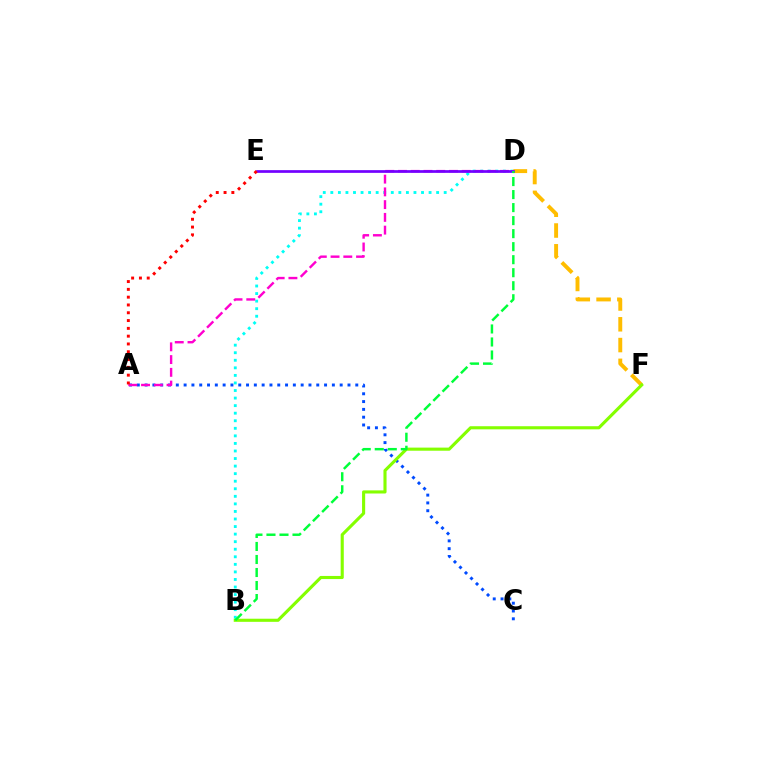{('A', 'C'): [{'color': '#004bff', 'line_style': 'dotted', 'thickness': 2.12}], ('B', 'D'): [{'color': '#00fff6', 'line_style': 'dotted', 'thickness': 2.05}, {'color': '#00ff39', 'line_style': 'dashed', 'thickness': 1.77}], ('A', 'D'): [{'color': '#ff00cf', 'line_style': 'dashed', 'thickness': 1.73}], ('D', 'F'): [{'color': '#ffbd00', 'line_style': 'dashed', 'thickness': 2.82}], ('D', 'E'): [{'color': '#7200ff', 'line_style': 'solid', 'thickness': 1.95}], ('A', 'E'): [{'color': '#ff0000', 'line_style': 'dotted', 'thickness': 2.12}], ('B', 'F'): [{'color': '#84ff00', 'line_style': 'solid', 'thickness': 2.24}]}